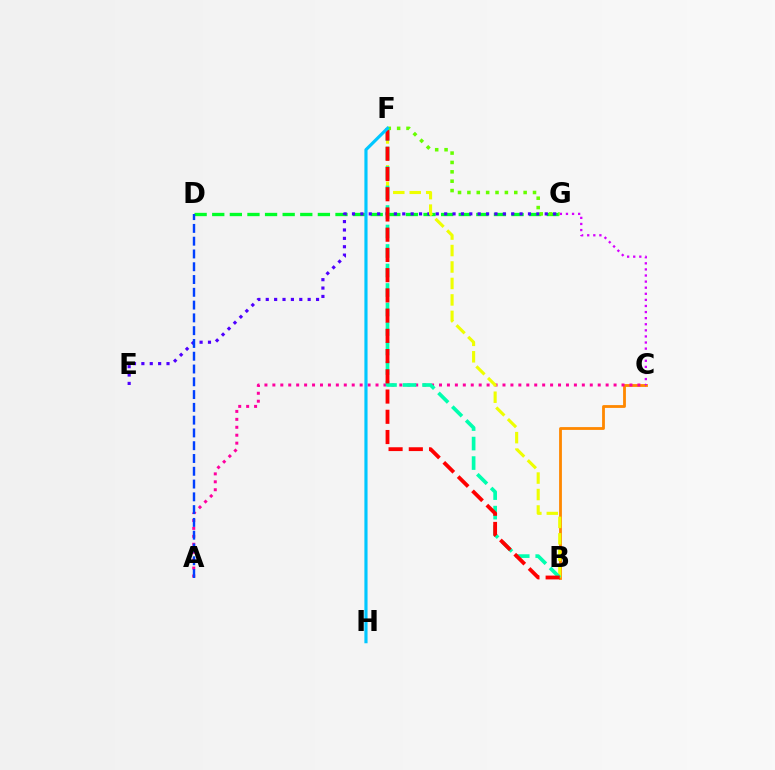{('B', 'C'): [{'color': '#ff8800', 'line_style': 'solid', 'thickness': 2.03}], ('A', 'C'): [{'color': '#ff00a0', 'line_style': 'dotted', 'thickness': 2.16}], ('C', 'G'): [{'color': '#d600ff', 'line_style': 'dotted', 'thickness': 1.66}], ('D', 'G'): [{'color': '#00ff27', 'line_style': 'dashed', 'thickness': 2.39}], ('E', 'G'): [{'color': '#4f00ff', 'line_style': 'dotted', 'thickness': 2.28}], ('A', 'D'): [{'color': '#003fff', 'line_style': 'dashed', 'thickness': 1.74}], ('B', 'F'): [{'color': '#eeff00', 'line_style': 'dashed', 'thickness': 2.24}, {'color': '#00ffaf', 'line_style': 'dashed', 'thickness': 2.65}, {'color': '#ff0000', 'line_style': 'dashed', 'thickness': 2.75}], ('F', 'G'): [{'color': '#66ff00', 'line_style': 'dotted', 'thickness': 2.55}], ('F', 'H'): [{'color': '#00c7ff', 'line_style': 'solid', 'thickness': 2.28}]}